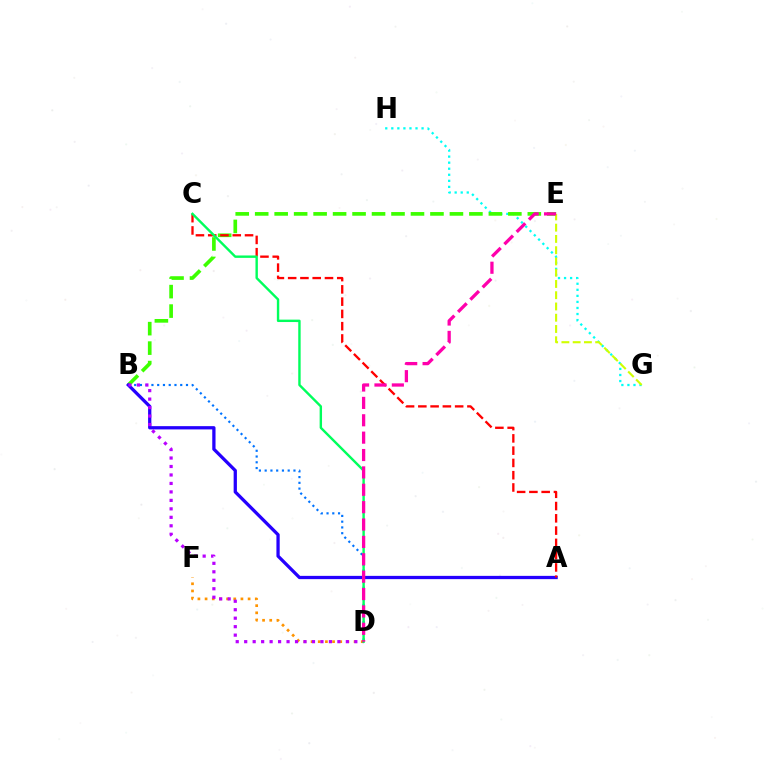{('G', 'H'): [{'color': '#00fff6', 'line_style': 'dotted', 'thickness': 1.64}], ('B', 'E'): [{'color': '#3dff00', 'line_style': 'dashed', 'thickness': 2.65}], ('B', 'D'): [{'color': '#0074ff', 'line_style': 'dotted', 'thickness': 1.56}, {'color': '#b900ff', 'line_style': 'dotted', 'thickness': 2.3}], ('E', 'G'): [{'color': '#d1ff00', 'line_style': 'dashed', 'thickness': 1.53}], ('A', 'B'): [{'color': '#2500ff', 'line_style': 'solid', 'thickness': 2.35}], ('D', 'F'): [{'color': '#ff9400', 'line_style': 'dotted', 'thickness': 1.95}], ('A', 'C'): [{'color': '#ff0000', 'line_style': 'dashed', 'thickness': 1.67}], ('C', 'D'): [{'color': '#00ff5c', 'line_style': 'solid', 'thickness': 1.73}], ('D', 'E'): [{'color': '#ff00ac', 'line_style': 'dashed', 'thickness': 2.36}]}